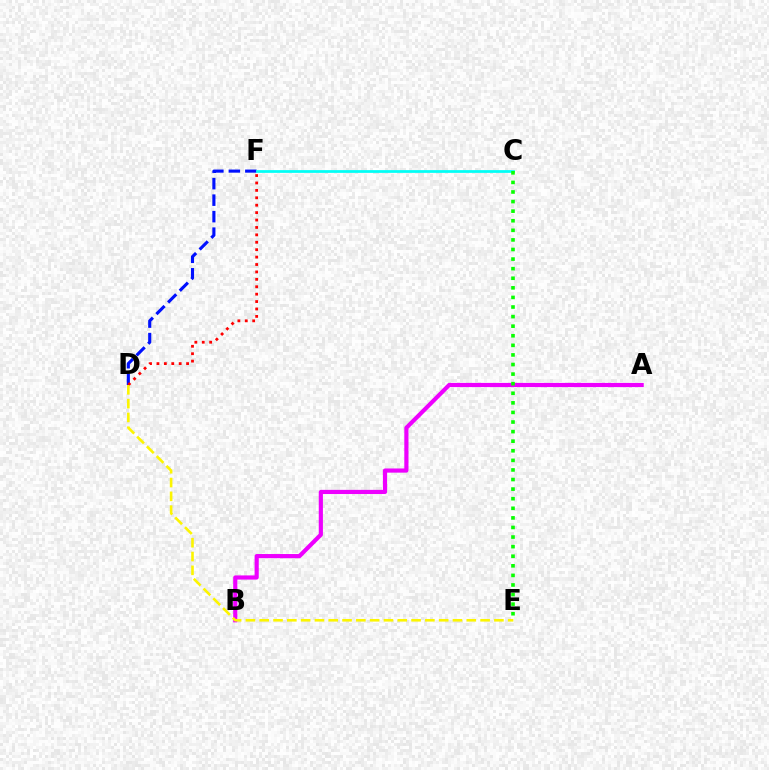{('D', 'F'): [{'color': '#0010ff', 'line_style': 'dashed', 'thickness': 2.24}, {'color': '#ff0000', 'line_style': 'dotted', 'thickness': 2.01}], ('C', 'F'): [{'color': '#00fff6', 'line_style': 'solid', 'thickness': 1.97}], ('A', 'B'): [{'color': '#ee00ff', 'line_style': 'solid', 'thickness': 3.0}], ('D', 'E'): [{'color': '#fcf500', 'line_style': 'dashed', 'thickness': 1.88}], ('C', 'E'): [{'color': '#08ff00', 'line_style': 'dotted', 'thickness': 2.6}]}